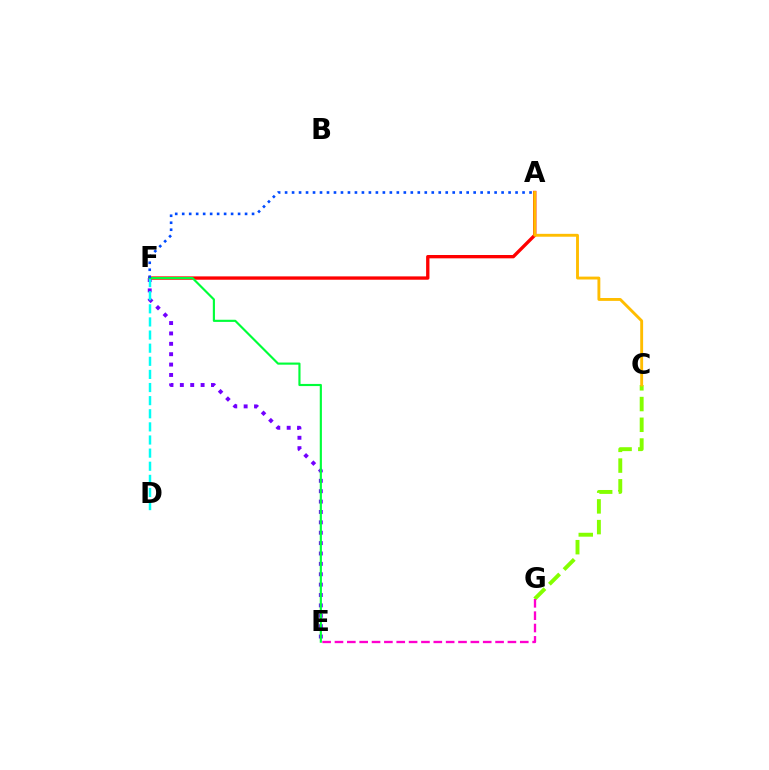{('A', 'F'): [{'color': '#ff0000', 'line_style': 'solid', 'thickness': 2.4}, {'color': '#004bff', 'line_style': 'dotted', 'thickness': 1.9}], ('E', 'F'): [{'color': '#7200ff', 'line_style': 'dotted', 'thickness': 2.82}, {'color': '#00ff39', 'line_style': 'solid', 'thickness': 1.55}], ('C', 'G'): [{'color': '#84ff00', 'line_style': 'dashed', 'thickness': 2.82}], ('D', 'F'): [{'color': '#00fff6', 'line_style': 'dashed', 'thickness': 1.78}], ('E', 'G'): [{'color': '#ff00cf', 'line_style': 'dashed', 'thickness': 1.68}], ('A', 'C'): [{'color': '#ffbd00', 'line_style': 'solid', 'thickness': 2.08}]}